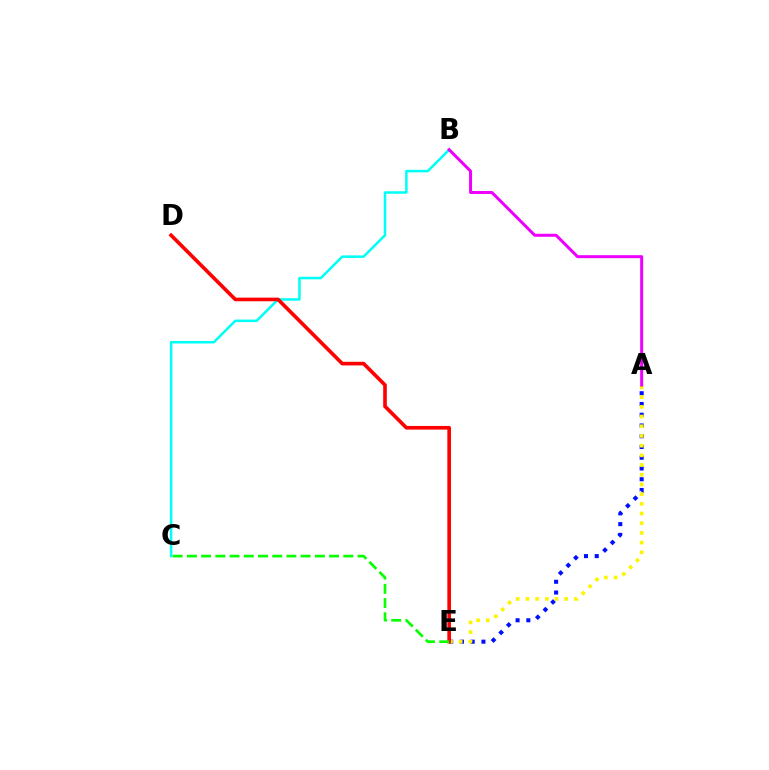{('A', 'E'): [{'color': '#0010ff', 'line_style': 'dotted', 'thickness': 2.92}, {'color': '#fcf500', 'line_style': 'dotted', 'thickness': 2.63}], ('B', 'C'): [{'color': '#00fff6', 'line_style': 'solid', 'thickness': 1.82}], ('D', 'E'): [{'color': '#ff0000', 'line_style': 'solid', 'thickness': 2.62}], ('A', 'B'): [{'color': '#ee00ff', 'line_style': 'solid', 'thickness': 2.16}], ('C', 'E'): [{'color': '#08ff00', 'line_style': 'dashed', 'thickness': 1.93}]}